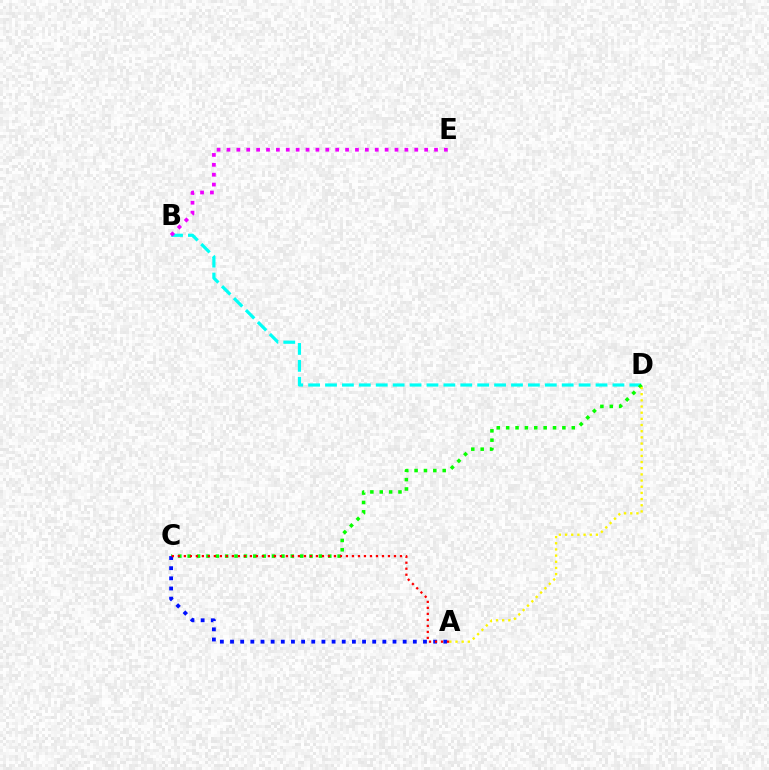{('B', 'D'): [{'color': '#00fff6', 'line_style': 'dashed', 'thickness': 2.3}], ('C', 'D'): [{'color': '#08ff00', 'line_style': 'dotted', 'thickness': 2.55}], ('B', 'E'): [{'color': '#ee00ff', 'line_style': 'dotted', 'thickness': 2.69}], ('A', 'D'): [{'color': '#fcf500', 'line_style': 'dotted', 'thickness': 1.68}], ('A', 'C'): [{'color': '#0010ff', 'line_style': 'dotted', 'thickness': 2.76}, {'color': '#ff0000', 'line_style': 'dotted', 'thickness': 1.63}]}